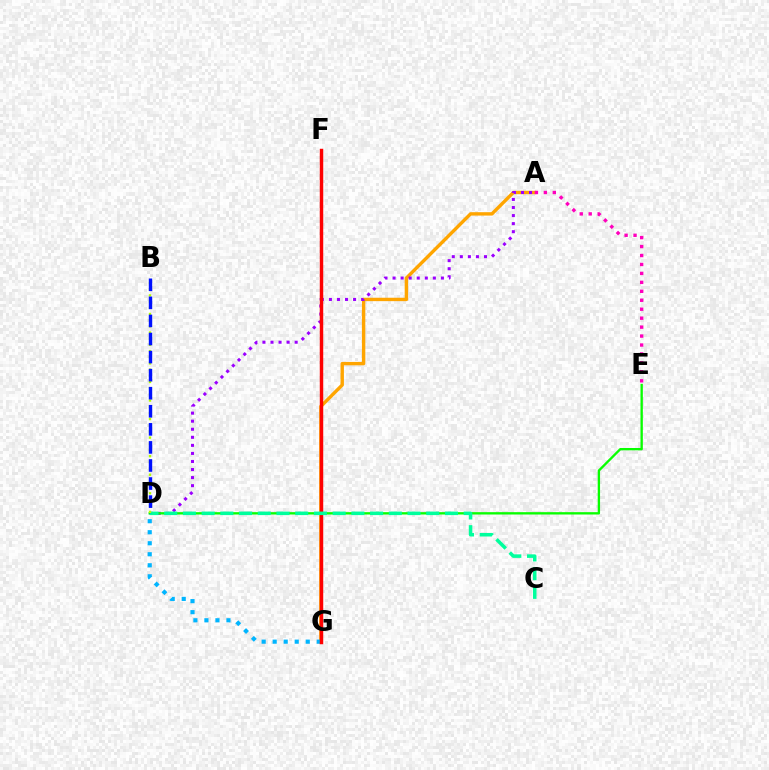{('A', 'G'): [{'color': '#ffa500', 'line_style': 'solid', 'thickness': 2.44}], ('A', 'D'): [{'color': '#9b00ff', 'line_style': 'dotted', 'thickness': 2.19}], ('D', 'E'): [{'color': '#08ff00', 'line_style': 'solid', 'thickness': 1.68}], ('D', 'G'): [{'color': '#00b5ff', 'line_style': 'dotted', 'thickness': 2.99}], ('F', 'G'): [{'color': '#ff0000', 'line_style': 'solid', 'thickness': 2.49}], ('A', 'E'): [{'color': '#ff00bd', 'line_style': 'dotted', 'thickness': 2.43}], ('C', 'D'): [{'color': '#00ff9d', 'line_style': 'dashed', 'thickness': 2.54}], ('B', 'D'): [{'color': '#b3ff00', 'line_style': 'dotted', 'thickness': 1.68}, {'color': '#0010ff', 'line_style': 'dashed', 'thickness': 2.45}]}